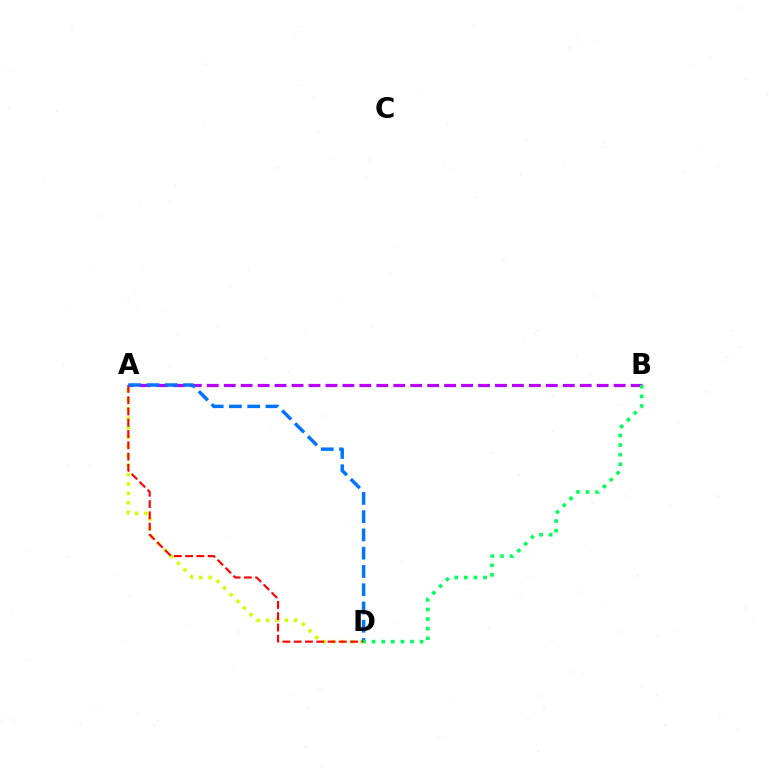{('A', 'D'): [{'color': '#d1ff00', 'line_style': 'dotted', 'thickness': 2.55}, {'color': '#ff0000', 'line_style': 'dashed', 'thickness': 1.53}, {'color': '#0074ff', 'line_style': 'dashed', 'thickness': 2.48}], ('A', 'B'): [{'color': '#b900ff', 'line_style': 'dashed', 'thickness': 2.3}], ('B', 'D'): [{'color': '#00ff5c', 'line_style': 'dotted', 'thickness': 2.61}]}